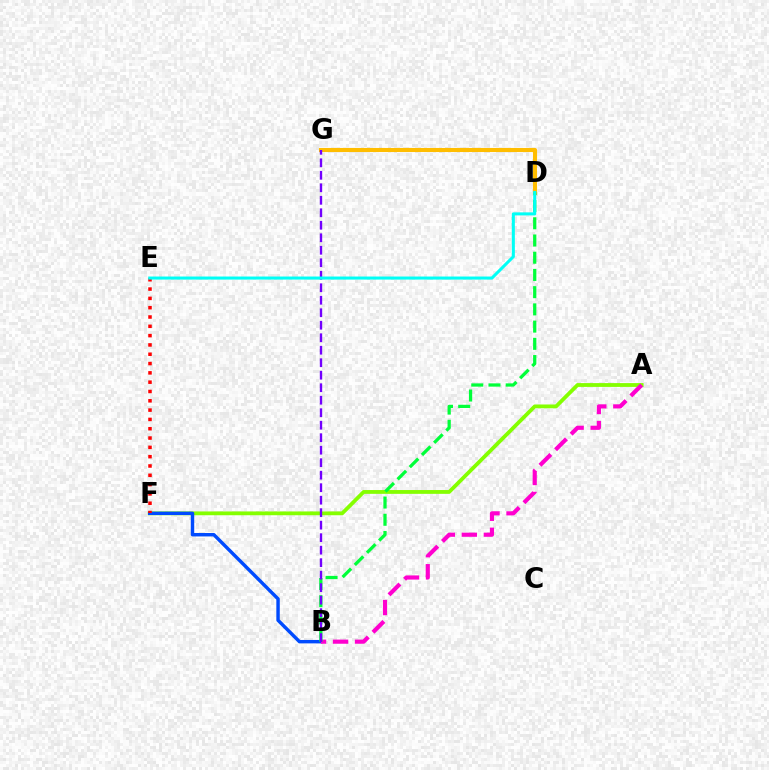{('A', 'F'): [{'color': '#84ff00', 'line_style': 'solid', 'thickness': 2.74}], ('B', 'F'): [{'color': '#004bff', 'line_style': 'solid', 'thickness': 2.47}], ('D', 'G'): [{'color': '#ffbd00', 'line_style': 'solid', 'thickness': 2.95}], ('A', 'B'): [{'color': '#ff00cf', 'line_style': 'dashed', 'thickness': 2.99}], ('B', 'D'): [{'color': '#00ff39', 'line_style': 'dashed', 'thickness': 2.34}], ('B', 'G'): [{'color': '#7200ff', 'line_style': 'dashed', 'thickness': 1.7}], ('E', 'F'): [{'color': '#ff0000', 'line_style': 'dotted', 'thickness': 2.53}], ('D', 'E'): [{'color': '#00fff6', 'line_style': 'solid', 'thickness': 2.19}]}